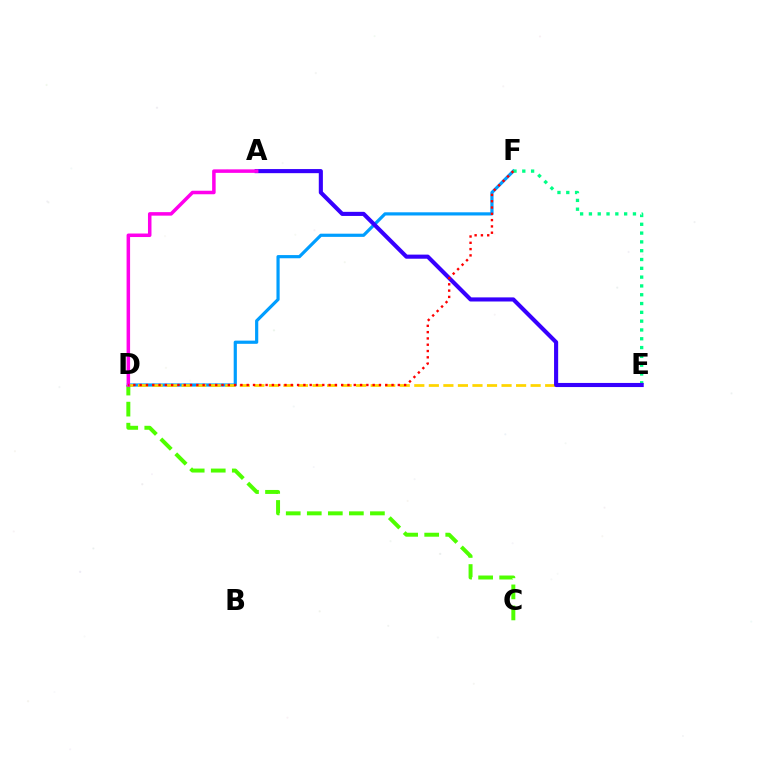{('D', 'F'): [{'color': '#009eff', 'line_style': 'solid', 'thickness': 2.3}, {'color': '#ff0000', 'line_style': 'dotted', 'thickness': 1.71}], ('D', 'E'): [{'color': '#ffd500', 'line_style': 'dashed', 'thickness': 1.98}], ('E', 'F'): [{'color': '#00ff86', 'line_style': 'dotted', 'thickness': 2.39}], ('C', 'D'): [{'color': '#4fff00', 'line_style': 'dashed', 'thickness': 2.86}], ('A', 'E'): [{'color': '#3700ff', 'line_style': 'solid', 'thickness': 2.96}], ('A', 'D'): [{'color': '#ff00ed', 'line_style': 'solid', 'thickness': 2.53}]}